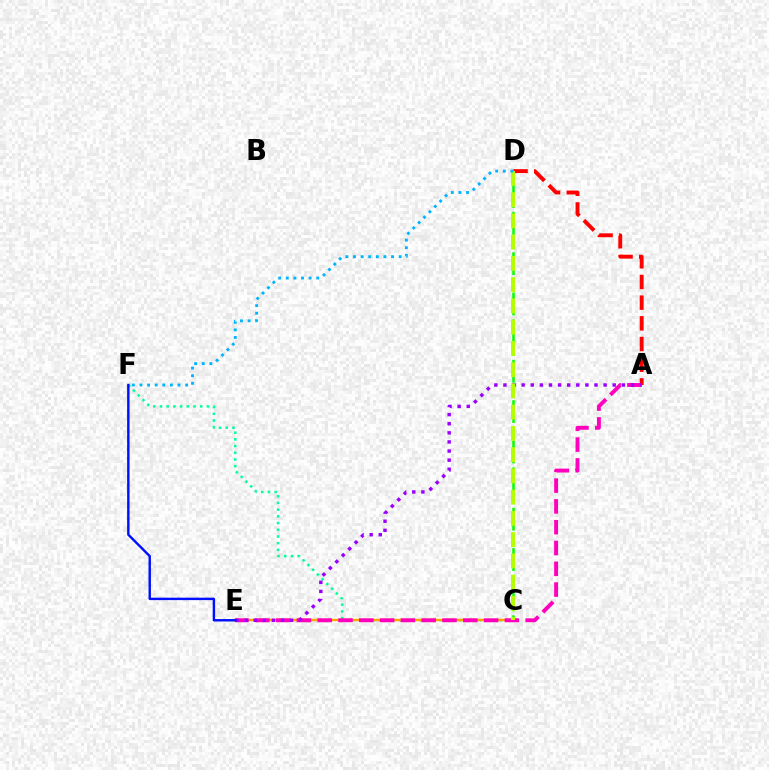{('A', 'D'): [{'color': '#ff0000', 'line_style': 'dashed', 'thickness': 2.81}], ('C', 'F'): [{'color': '#00ff9d', 'line_style': 'dotted', 'thickness': 1.82}], ('C', 'D'): [{'color': '#08ff00', 'line_style': 'dashed', 'thickness': 1.83}, {'color': '#b3ff00', 'line_style': 'dashed', 'thickness': 2.89}], ('C', 'E'): [{'color': '#ffa500', 'line_style': 'solid', 'thickness': 1.79}], ('A', 'E'): [{'color': '#ff00bd', 'line_style': 'dashed', 'thickness': 2.83}, {'color': '#9b00ff', 'line_style': 'dotted', 'thickness': 2.47}], ('E', 'F'): [{'color': '#0010ff', 'line_style': 'solid', 'thickness': 1.75}], ('D', 'F'): [{'color': '#00b5ff', 'line_style': 'dotted', 'thickness': 2.07}]}